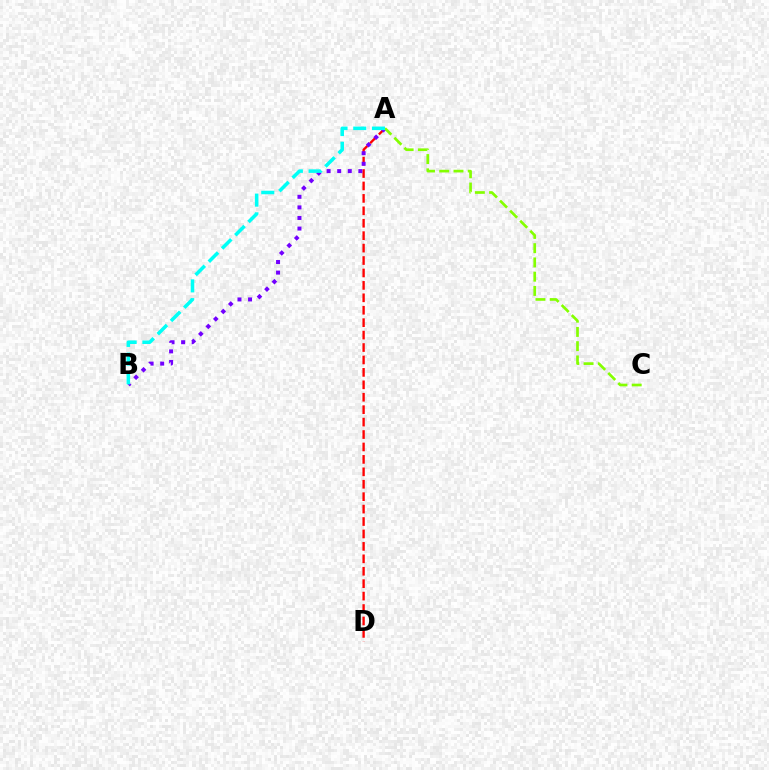{('A', 'D'): [{'color': '#ff0000', 'line_style': 'dashed', 'thickness': 1.69}], ('A', 'B'): [{'color': '#7200ff', 'line_style': 'dotted', 'thickness': 2.87}, {'color': '#00fff6', 'line_style': 'dashed', 'thickness': 2.54}], ('A', 'C'): [{'color': '#84ff00', 'line_style': 'dashed', 'thickness': 1.94}]}